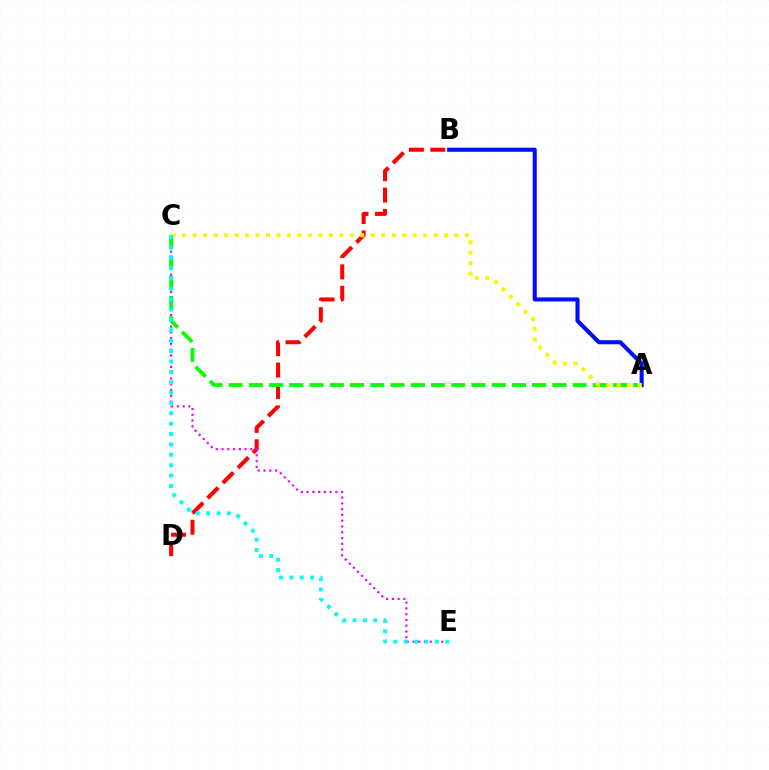{('A', 'B'): [{'color': '#0010ff', 'line_style': 'solid', 'thickness': 2.94}], ('B', 'D'): [{'color': '#ff0000', 'line_style': 'dashed', 'thickness': 2.91}], ('C', 'E'): [{'color': '#ee00ff', 'line_style': 'dotted', 'thickness': 1.57}, {'color': '#00fff6', 'line_style': 'dotted', 'thickness': 2.82}], ('A', 'C'): [{'color': '#08ff00', 'line_style': 'dashed', 'thickness': 2.75}, {'color': '#fcf500', 'line_style': 'dotted', 'thickness': 2.85}]}